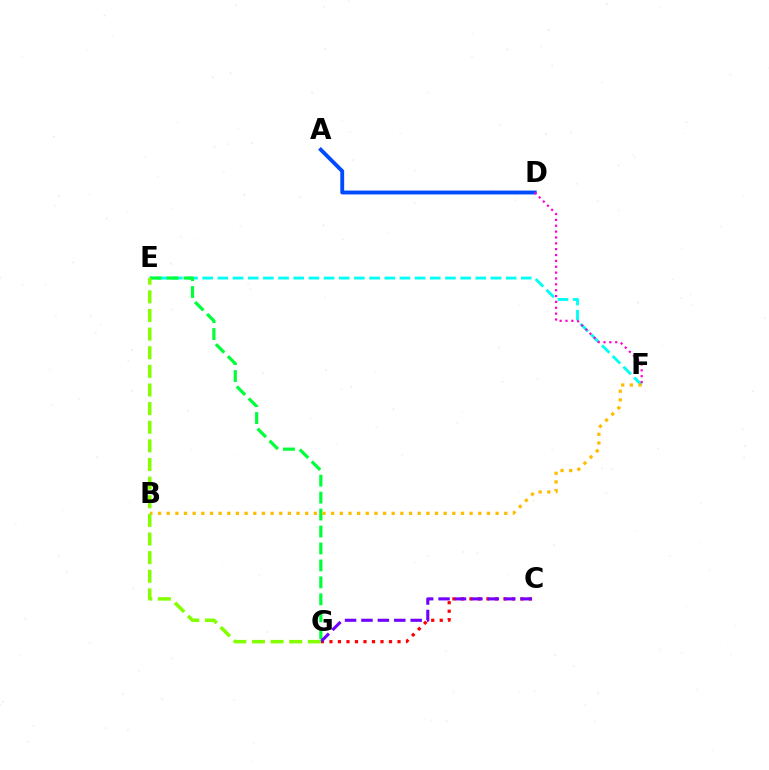{('E', 'F'): [{'color': '#00fff6', 'line_style': 'dashed', 'thickness': 2.06}], ('C', 'G'): [{'color': '#ff0000', 'line_style': 'dotted', 'thickness': 2.31}, {'color': '#7200ff', 'line_style': 'dashed', 'thickness': 2.23}], ('E', 'G'): [{'color': '#00ff39', 'line_style': 'dashed', 'thickness': 2.3}, {'color': '#84ff00', 'line_style': 'dashed', 'thickness': 2.53}], ('B', 'F'): [{'color': '#ffbd00', 'line_style': 'dotted', 'thickness': 2.35}], ('A', 'D'): [{'color': '#004bff', 'line_style': 'solid', 'thickness': 2.79}], ('D', 'F'): [{'color': '#ff00cf', 'line_style': 'dotted', 'thickness': 1.59}]}